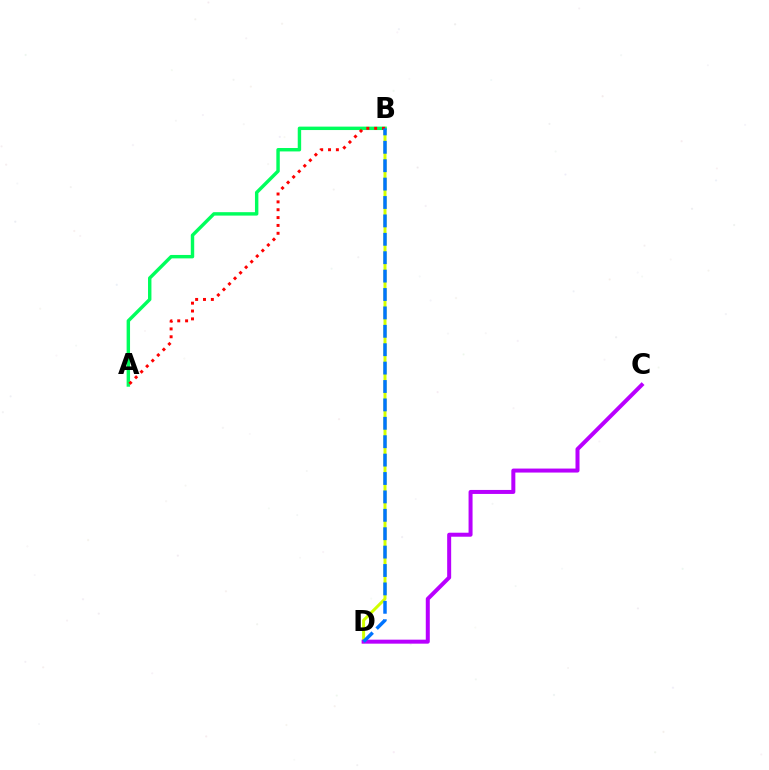{('B', 'D'): [{'color': '#d1ff00', 'line_style': 'solid', 'thickness': 2.14}, {'color': '#0074ff', 'line_style': 'dashed', 'thickness': 2.5}], ('C', 'D'): [{'color': '#b900ff', 'line_style': 'solid', 'thickness': 2.88}], ('A', 'B'): [{'color': '#00ff5c', 'line_style': 'solid', 'thickness': 2.46}, {'color': '#ff0000', 'line_style': 'dotted', 'thickness': 2.13}]}